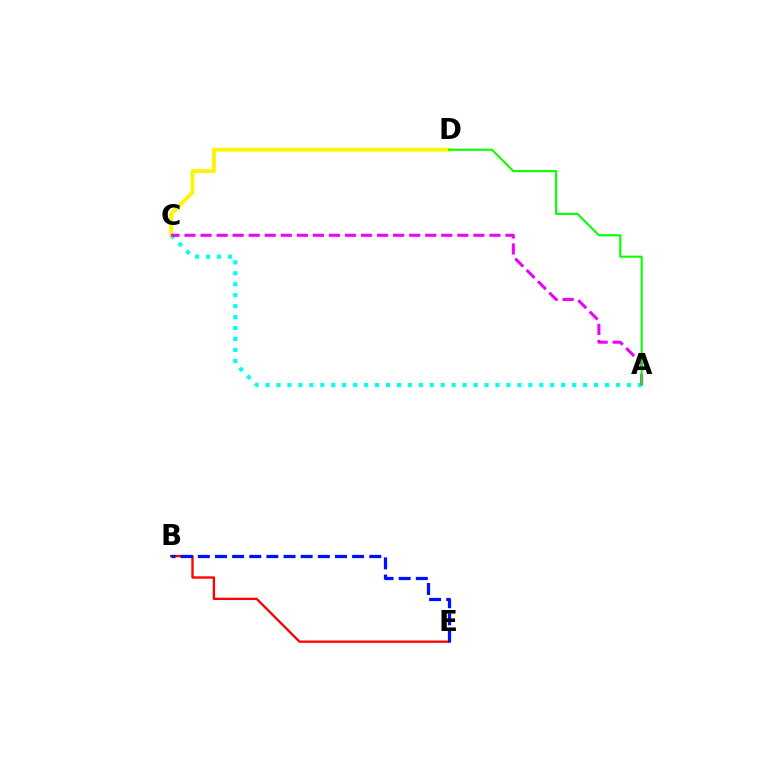{('B', 'E'): [{'color': '#ff0000', 'line_style': 'solid', 'thickness': 1.68}, {'color': '#0010ff', 'line_style': 'dashed', 'thickness': 2.33}], ('A', 'C'): [{'color': '#00fff6', 'line_style': 'dotted', 'thickness': 2.98}, {'color': '#ee00ff', 'line_style': 'dashed', 'thickness': 2.18}], ('C', 'D'): [{'color': '#fcf500', 'line_style': 'solid', 'thickness': 2.75}], ('A', 'D'): [{'color': '#08ff00', 'line_style': 'solid', 'thickness': 1.51}]}